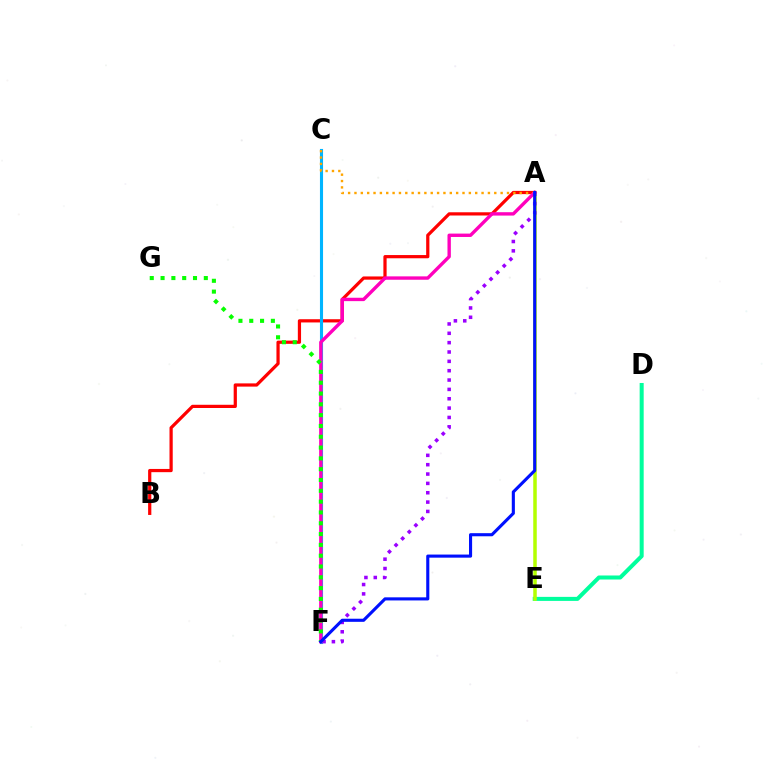{('D', 'E'): [{'color': '#00ff9d', 'line_style': 'solid', 'thickness': 2.9}], ('A', 'B'): [{'color': '#ff0000', 'line_style': 'solid', 'thickness': 2.32}], ('C', 'F'): [{'color': '#00b5ff', 'line_style': 'solid', 'thickness': 2.23}], ('A', 'C'): [{'color': '#ffa500', 'line_style': 'dotted', 'thickness': 1.73}], ('A', 'E'): [{'color': '#b3ff00', 'line_style': 'solid', 'thickness': 2.53}], ('A', 'F'): [{'color': '#ff00bd', 'line_style': 'solid', 'thickness': 2.43}, {'color': '#9b00ff', 'line_style': 'dotted', 'thickness': 2.54}, {'color': '#0010ff', 'line_style': 'solid', 'thickness': 2.24}], ('F', 'G'): [{'color': '#08ff00', 'line_style': 'dotted', 'thickness': 2.94}]}